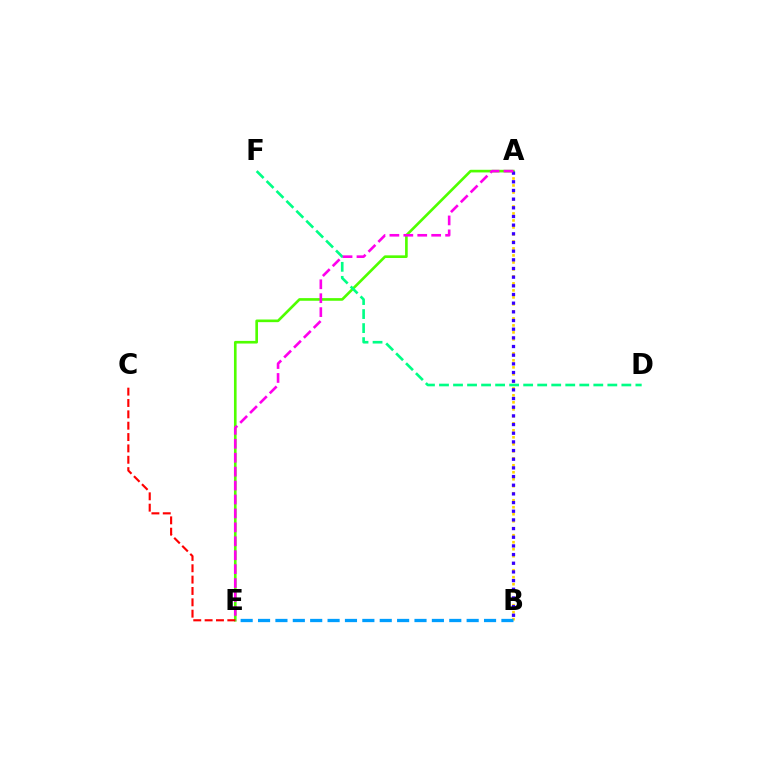{('A', 'B'): [{'color': '#ffd500', 'line_style': 'dotted', 'thickness': 1.9}, {'color': '#3700ff', 'line_style': 'dotted', 'thickness': 2.36}], ('A', 'E'): [{'color': '#4fff00', 'line_style': 'solid', 'thickness': 1.9}, {'color': '#ff00ed', 'line_style': 'dashed', 'thickness': 1.89}], ('D', 'F'): [{'color': '#00ff86', 'line_style': 'dashed', 'thickness': 1.91}], ('C', 'E'): [{'color': '#ff0000', 'line_style': 'dashed', 'thickness': 1.54}], ('B', 'E'): [{'color': '#009eff', 'line_style': 'dashed', 'thickness': 2.36}]}